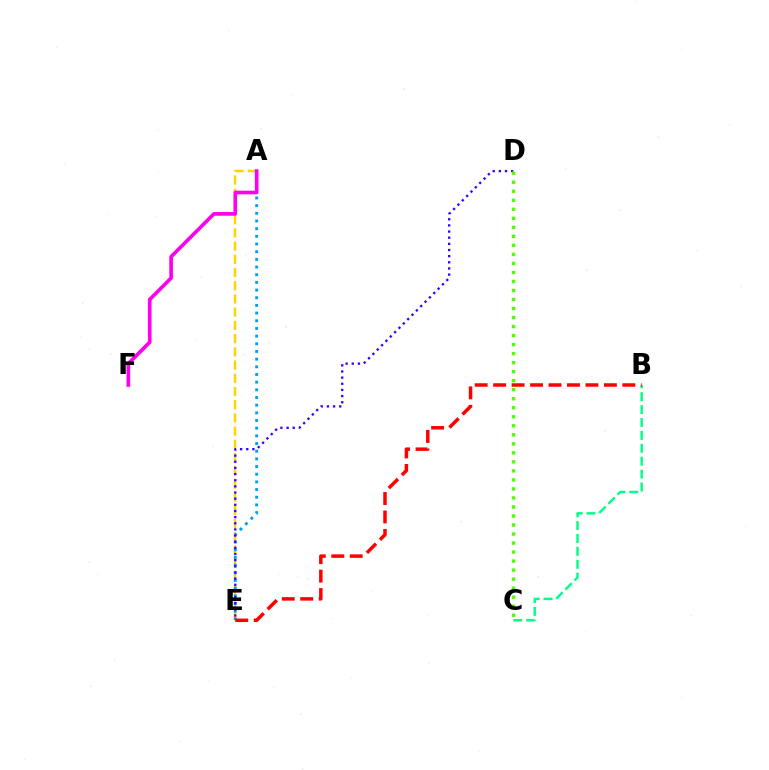{('A', 'E'): [{'color': '#ffd500', 'line_style': 'dashed', 'thickness': 1.8}, {'color': '#009eff', 'line_style': 'dotted', 'thickness': 2.08}], ('A', 'F'): [{'color': '#ff00ed', 'line_style': 'solid', 'thickness': 2.63}], ('B', 'C'): [{'color': '#00ff86', 'line_style': 'dashed', 'thickness': 1.75}], ('B', 'E'): [{'color': '#ff0000', 'line_style': 'dashed', 'thickness': 2.51}], ('D', 'E'): [{'color': '#3700ff', 'line_style': 'dotted', 'thickness': 1.67}], ('C', 'D'): [{'color': '#4fff00', 'line_style': 'dotted', 'thickness': 2.45}]}